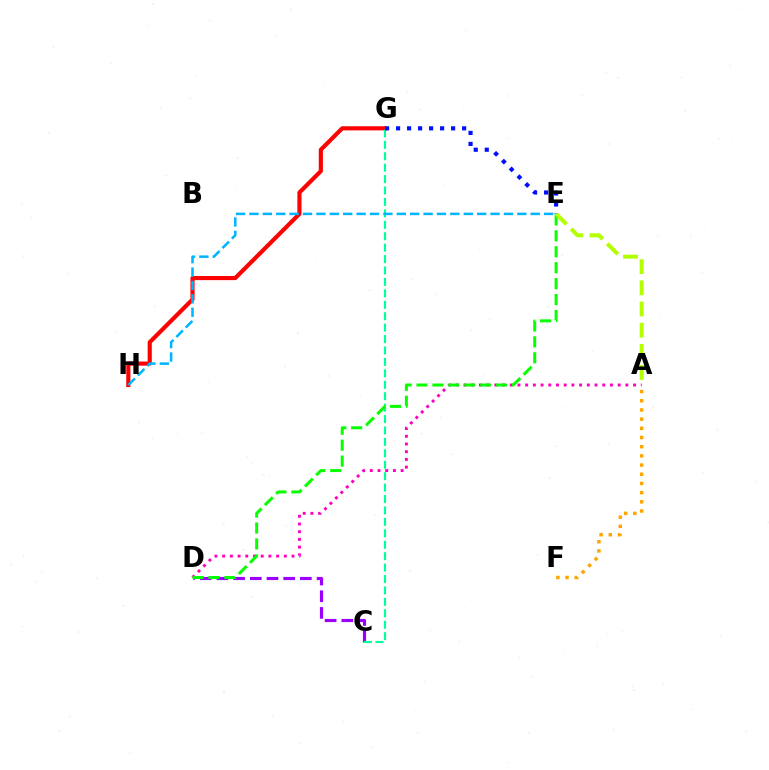{('A', 'F'): [{'color': '#ffa500', 'line_style': 'dotted', 'thickness': 2.5}], ('G', 'H'): [{'color': '#ff0000', 'line_style': 'solid', 'thickness': 2.98}], ('A', 'D'): [{'color': '#ff00bd', 'line_style': 'dotted', 'thickness': 2.09}], ('C', 'D'): [{'color': '#9b00ff', 'line_style': 'dashed', 'thickness': 2.27}], ('C', 'G'): [{'color': '#00ff9d', 'line_style': 'dashed', 'thickness': 1.55}], ('D', 'E'): [{'color': '#08ff00', 'line_style': 'dashed', 'thickness': 2.16}], ('E', 'G'): [{'color': '#0010ff', 'line_style': 'dotted', 'thickness': 2.99}], ('E', 'H'): [{'color': '#00b5ff', 'line_style': 'dashed', 'thickness': 1.82}], ('A', 'E'): [{'color': '#b3ff00', 'line_style': 'dashed', 'thickness': 2.88}]}